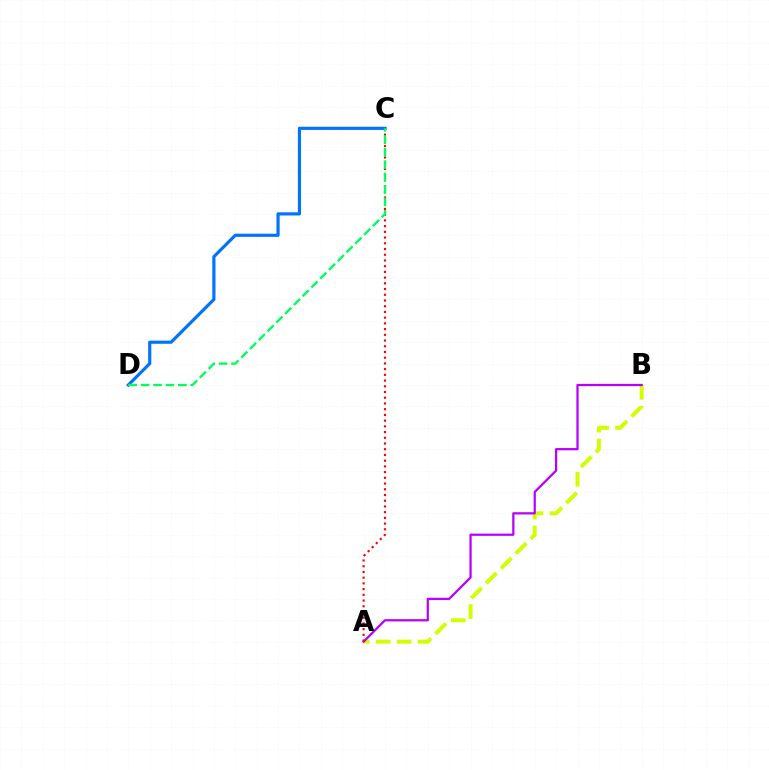{('A', 'B'): [{'color': '#d1ff00', 'line_style': 'dashed', 'thickness': 2.85}, {'color': '#b900ff', 'line_style': 'solid', 'thickness': 1.62}], ('A', 'C'): [{'color': '#ff0000', 'line_style': 'dotted', 'thickness': 1.55}], ('C', 'D'): [{'color': '#0074ff', 'line_style': 'solid', 'thickness': 2.28}, {'color': '#00ff5c', 'line_style': 'dashed', 'thickness': 1.69}]}